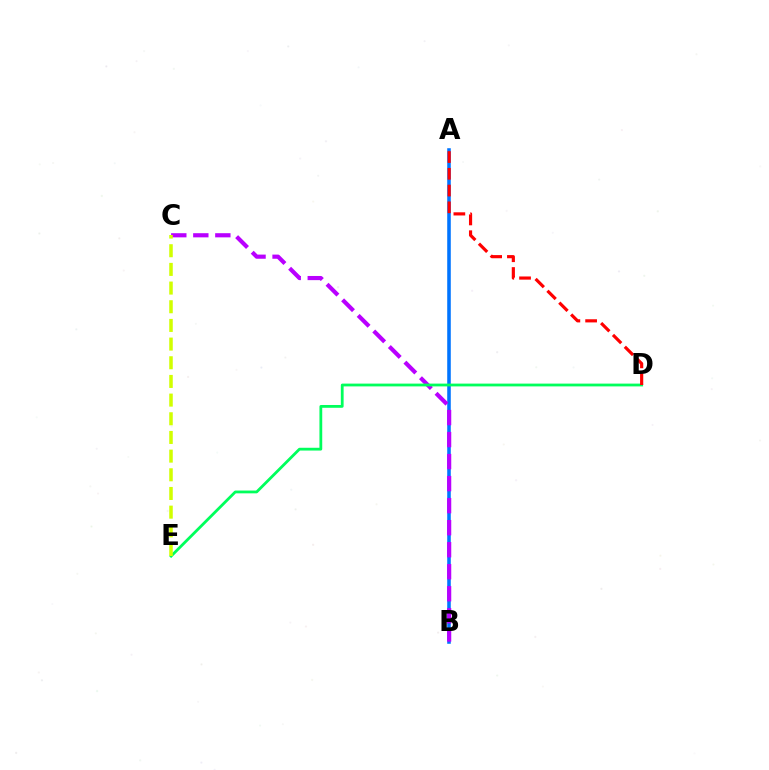{('A', 'B'): [{'color': '#0074ff', 'line_style': 'solid', 'thickness': 2.57}], ('B', 'C'): [{'color': '#b900ff', 'line_style': 'dashed', 'thickness': 2.99}], ('D', 'E'): [{'color': '#00ff5c', 'line_style': 'solid', 'thickness': 2.01}], ('C', 'E'): [{'color': '#d1ff00', 'line_style': 'dashed', 'thickness': 2.54}], ('A', 'D'): [{'color': '#ff0000', 'line_style': 'dashed', 'thickness': 2.28}]}